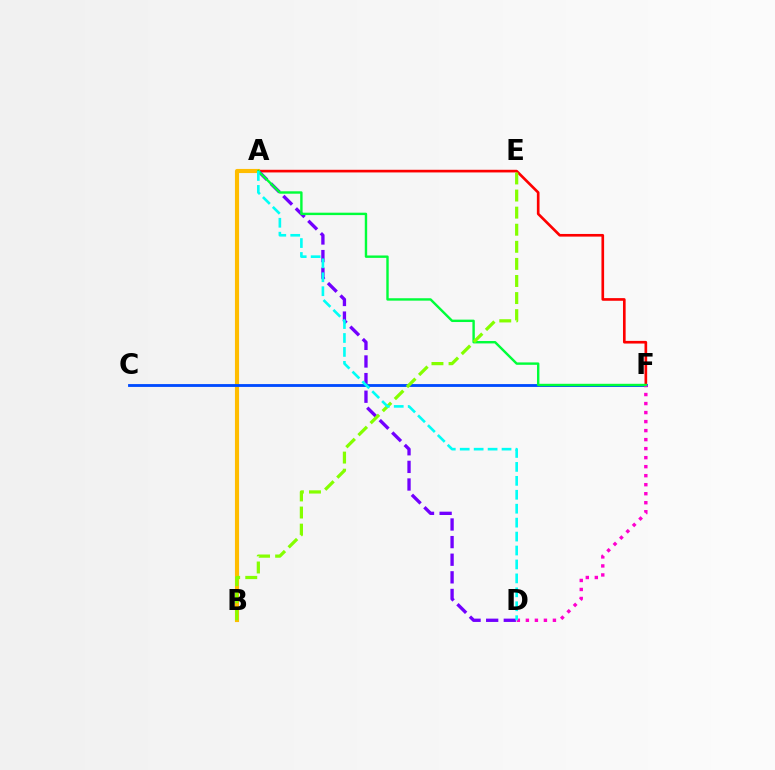{('A', 'F'): [{'color': '#ff0000', 'line_style': 'solid', 'thickness': 1.91}, {'color': '#00ff39', 'line_style': 'solid', 'thickness': 1.73}], ('A', 'D'): [{'color': '#7200ff', 'line_style': 'dashed', 'thickness': 2.39}, {'color': '#00fff6', 'line_style': 'dashed', 'thickness': 1.89}], ('A', 'B'): [{'color': '#ffbd00', 'line_style': 'solid', 'thickness': 2.96}], ('C', 'F'): [{'color': '#004bff', 'line_style': 'solid', 'thickness': 2.04}], ('D', 'F'): [{'color': '#ff00cf', 'line_style': 'dotted', 'thickness': 2.45}], ('B', 'E'): [{'color': '#84ff00', 'line_style': 'dashed', 'thickness': 2.32}]}